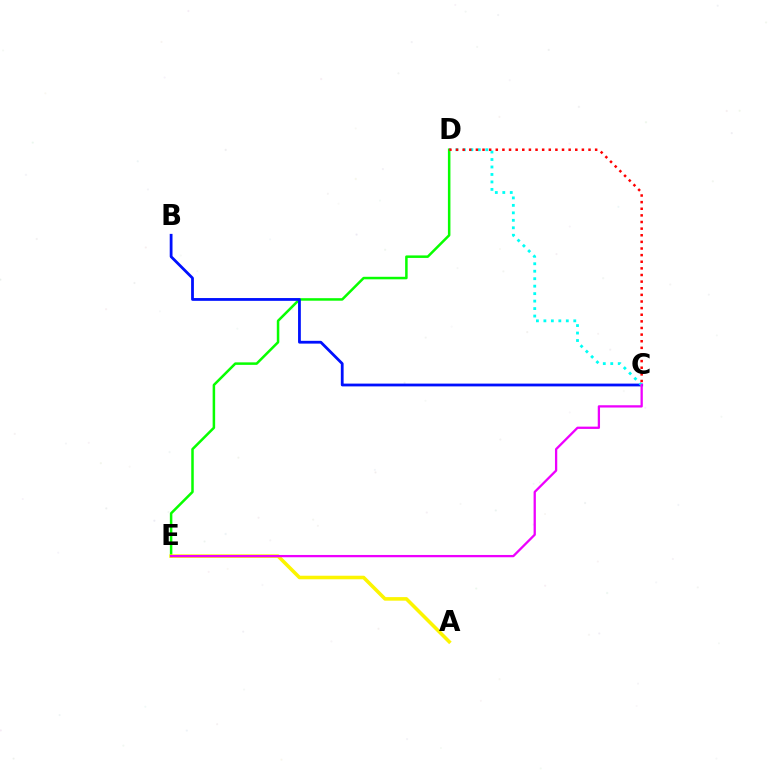{('D', 'E'): [{'color': '#08ff00', 'line_style': 'solid', 'thickness': 1.81}], ('A', 'E'): [{'color': '#fcf500', 'line_style': 'solid', 'thickness': 2.57}], ('B', 'C'): [{'color': '#0010ff', 'line_style': 'solid', 'thickness': 2.01}], ('C', 'D'): [{'color': '#00fff6', 'line_style': 'dotted', 'thickness': 2.03}, {'color': '#ff0000', 'line_style': 'dotted', 'thickness': 1.8}], ('C', 'E'): [{'color': '#ee00ff', 'line_style': 'solid', 'thickness': 1.65}]}